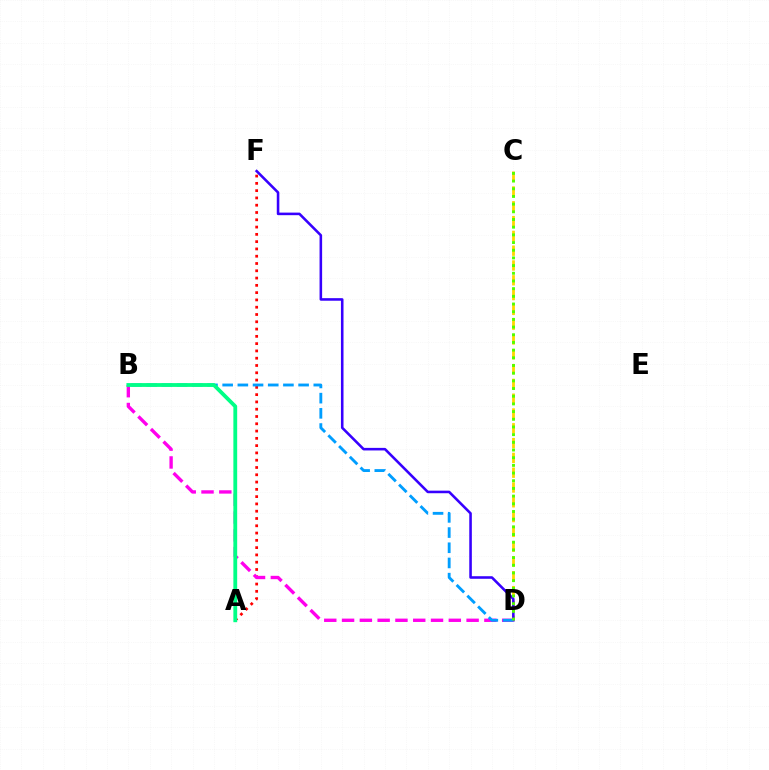{('C', 'D'): [{'color': '#ffd500', 'line_style': 'dashed', 'thickness': 2.01}, {'color': '#4fff00', 'line_style': 'dotted', 'thickness': 2.09}], ('A', 'F'): [{'color': '#ff0000', 'line_style': 'dotted', 'thickness': 1.98}], ('D', 'F'): [{'color': '#3700ff', 'line_style': 'solid', 'thickness': 1.85}], ('B', 'D'): [{'color': '#ff00ed', 'line_style': 'dashed', 'thickness': 2.42}, {'color': '#009eff', 'line_style': 'dashed', 'thickness': 2.06}], ('A', 'B'): [{'color': '#00ff86', 'line_style': 'solid', 'thickness': 2.74}]}